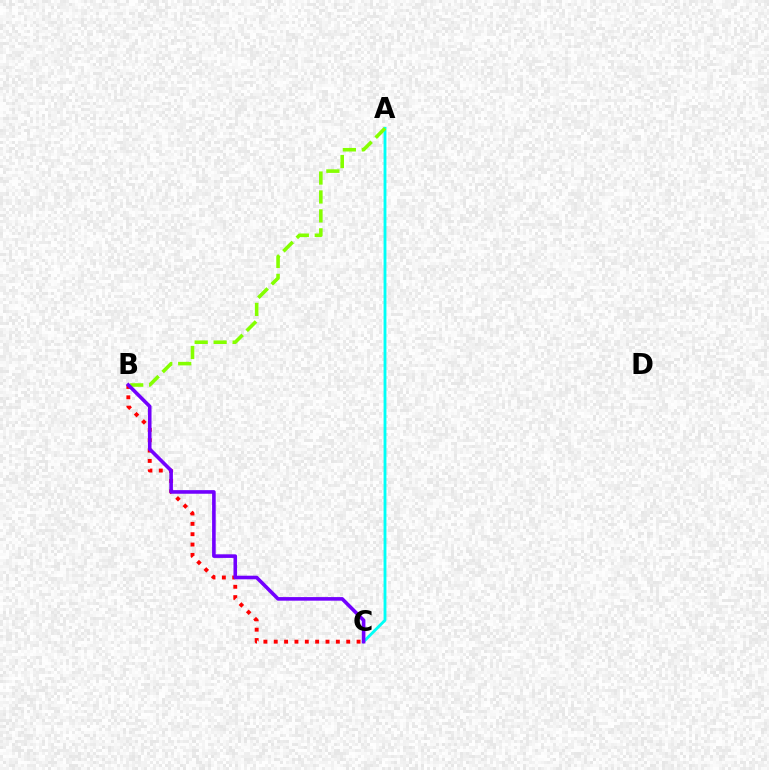{('B', 'C'): [{'color': '#ff0000', 'line_style': 'dotted', 'thickness': 2.81}, {'color': '#7200ff', 'line_style': 'solid', 'thickness': 2.59}], ('A', 'C'): [{'color': '#00fff6', 'line_style': 'solid', 'thickness': 2.05}], ('A', 'B'): [{'color': '#84ff00', 'line_style': 'dashed', 'thickness': 2.57}]}